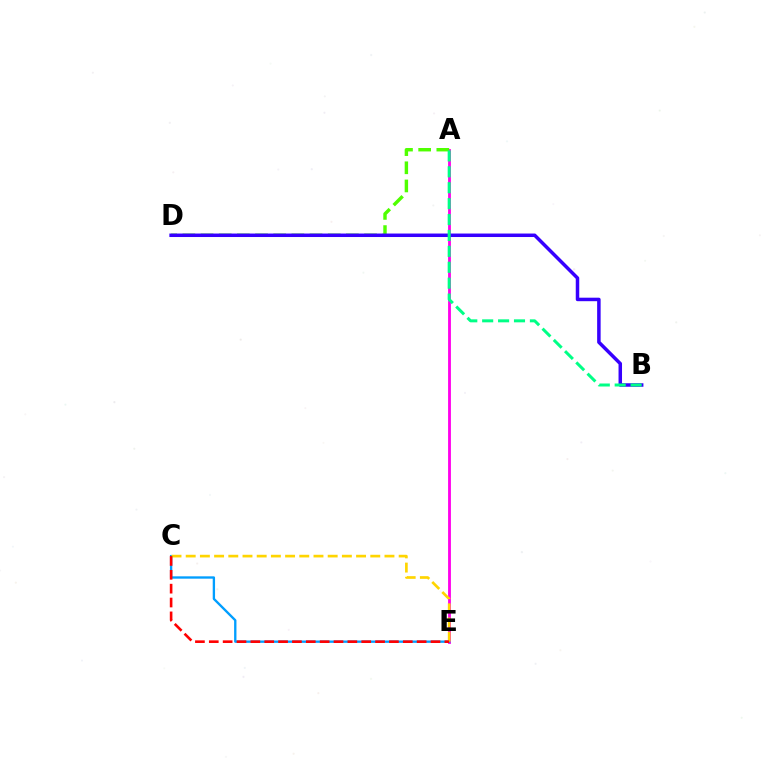{('A', 'E'): [{'color': '#ff00ed', 'line_style': 'solid', 'thickness': 2.04}], ('A', 'D'): [{'color': '#4fff00', 'line_style': 'dashed', 'thickness': 2.47}], ('C', 'E'): [{'color': '#009eff', 'line_style': 'solid', 'thickness': 1.69}, {'color': '#ffd500', 'line_style': 'dashed', 'thickness': 1.93}, {'color': '#ff0000', 'line_style': 'dashed', 'thickness': 1.88}], ('B', 'D'): [{'color': '#3700ff', 'line_style': 'solid', 'thickness': 2.52}], ('A', 'B'): [{'color': '#00ff86', 'line_style': 'dashed', 'thickness': 2.16}]}